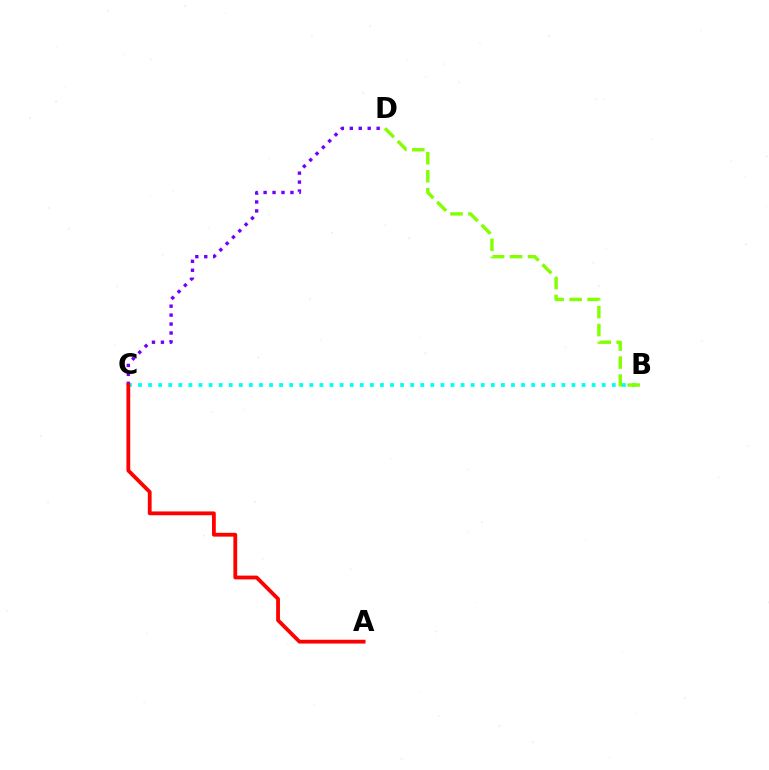{('B', 'C'): [{'color': '#00fff6', 'line_style': 'dotted', 'thickness': 2.74}], ('C', 'D'): [{'color': '#7200ff', 'line_style': 'dotted', 'thickness': 2.43}], ('A', 'C'): [{'color': '#ff0000', 'line_style': 'solid', 'thickness': 2.73}], ('B', 'D'): [{'color': '#84ff00', 'line_style': 'dashed', 'thickness': 2.44}]}